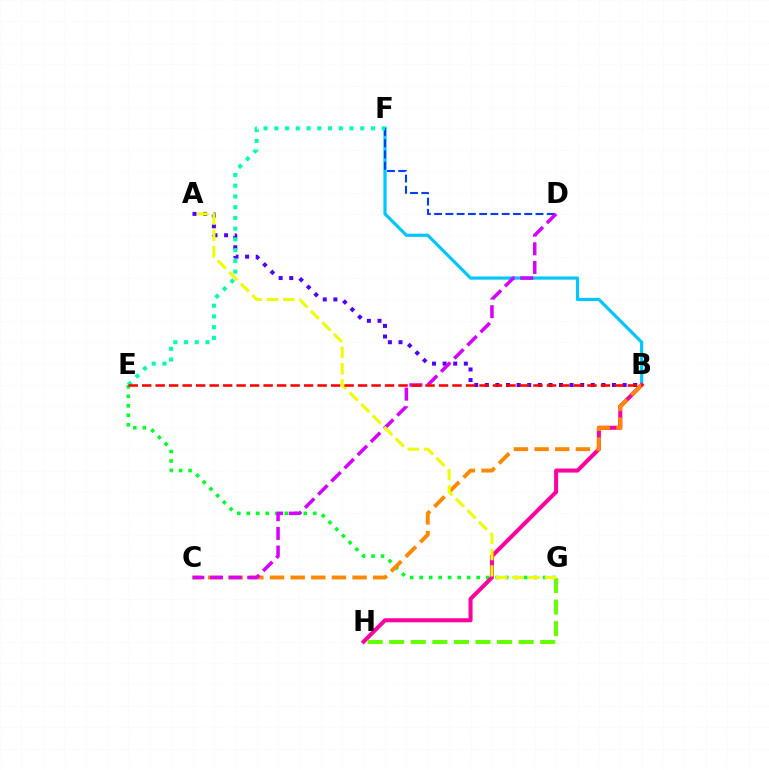{('B', 'F'): [{'color': '#00c7ff', 'line_style': 'solid', 'thickness': 2.3}], ('D', 'F'): [{'color': '#003fff', 'line_style': 'dashed', 'thickness': 1.53}], ('A', 'B'): [{'color': '#4f00ff', 'line_style': 'dotted', 'thickness': 2.88}], ('E', 'G'): [{'color': '#00ff27', 'line_style': 'dotted', 'thickness': 2.58}], ('E', 'F'): [{'color': '#00ffaf', 'line_style': 'dotted', 'thickness': 2.92}], ('B', 'H'): [{'color': '#ff00a0', 'line_style': 'solid', 'thickness': 2.91}], ('G', 'H'): [{'color': '#66ff00', 'line_style': 'dashed', 'thickness': 2.93}], ('B', 'C'): [{'color': '#ff8800', 'line_style': 'dashed', 'thickness': 2.8}], ('C', 'D'): [{'color': '#d600ff', 'line_style': 'dashed', 'thickness': 2.53}], ('A', 'G'): [{'color': '#eeff00', 'line_style': 'dashed', 'thickness': 2.21}], ('B', 'E'): [{'color': '#ff0000', 'line_style': 'dashed', 'thickness': 1.83}]}